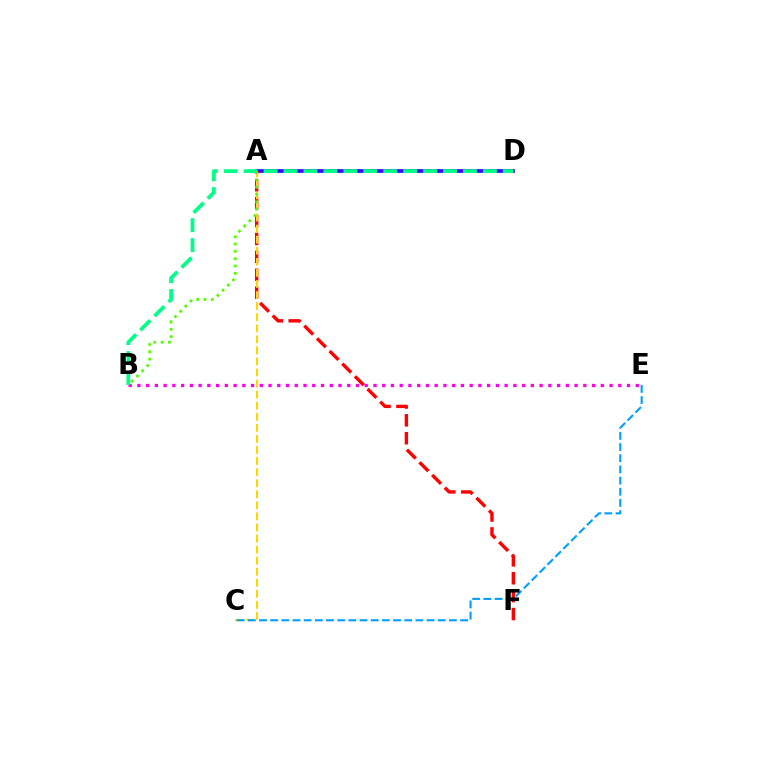{('A', 'D'): [{'color': '#3700ff', 'line_style': 'solid', 'thickness': 2.65}], ('A', 'F'): [{'color': '#ff0000', 'line_style': 'dashed', 'thickness': 2.43}], ('A', 'C'): [{'color': '#ffd500', 'line_style': 'dashed', 'thickness': 1.5}], ('B', 'E'): [{'color': '#ff00ed', 'line_style': 'dotted', 'thickness': 2.38}], ('B', 'D'): [{'color': '#00ff86', 'line_style': 'dashed', 'thickness': 2.71}], ('A', 'B'): [{'color': '#4fff00', 'line_style': 'dotted', 'thickness': 1.99}], ('C', 'E'): [{'color': '#009eff', 'line_style': 'dashed', 'thickness': 1.52}]}